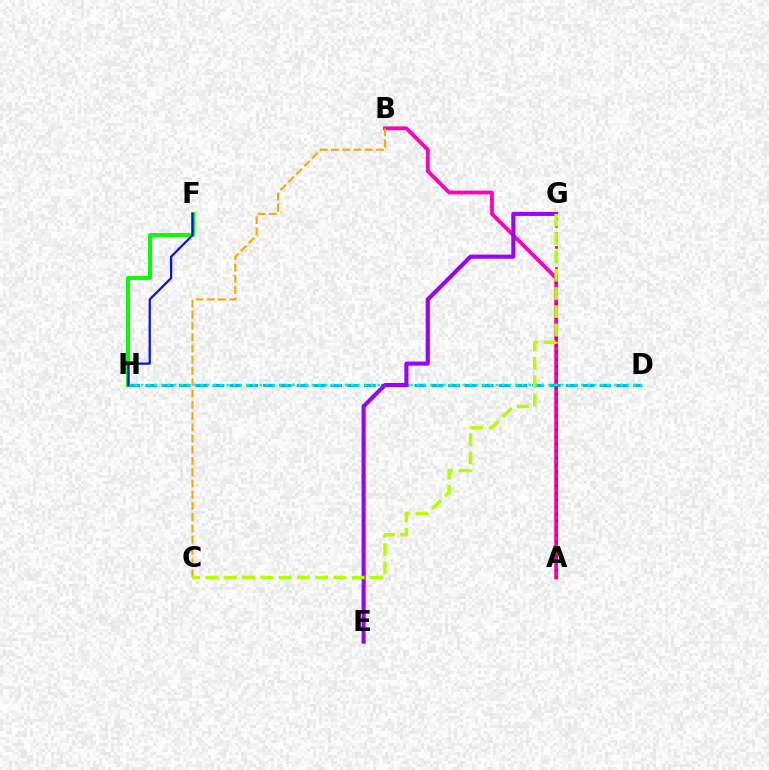{('A', 'B'): [{'color': '#ff00bd', 'line_style': 'solid', 'thickness': 2.75}], ('D', 'H'): [{'color': '#00b5ff', 'line_style': 'dashed', 'thickness': 2.29}, {'color': '#00ff9d', 'line_style': 'dotted', 'thickness': 1.78}], ('A', 'G'): [{'color': '#ff0000', 'line_style': 'dotted', 'thickness': 1.91}], ('B', 'C'): [{'color': '#ffa500', 'line_style': 'dashed', 'thickness': 1.53}], ('F', 'H'): [{'color': '#08ff00', 'line_style': 'solid', 'thickness': 2.86}, {'color': '#0010ff', 'line_style': 'solid', 'thickness': 1.6}], ('E', 'G'): [{'color': '#9b00ff', 'line_style': 'solid', 'thickness': 2.93}], ('C', 'G'): [{'color': '#b3ff00', 'line_style': 'dashed', 'thickness': 2.48}]}